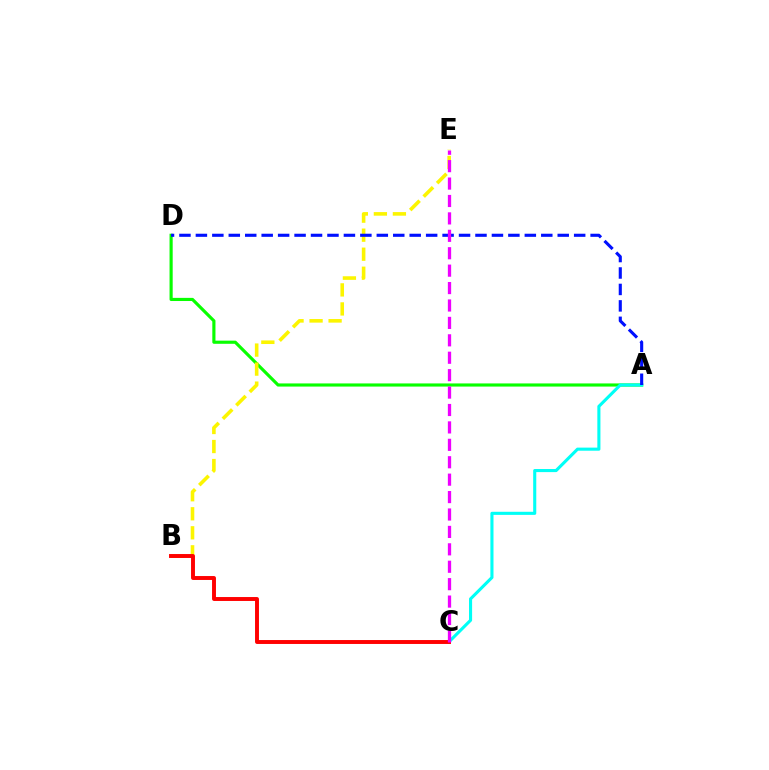{('A', 'D'): [{'color': '#08ff00', 'line_style': 'solid', 'thickness': 2.26}, {'color': '#0010ff', 'line_style': 'dashed', 'thickness': 2.23}], ('B', 'E'): [{'color': '#fcf500', 'line_style': 'dashed', 'thickness': 2.58}], ('A', 'C'): [{'color': '#00fff6', 'line_style': 'solid', 'thickness': 2.23}], ('B', 'C'): [{'color': '#ff0000', 'line_style': 'solid', 'thickness': 2.83}], ('C', 'E'): [{'color': '#ee00ff', 'line_style': 'dashed', 'thickness': 2.37}]}